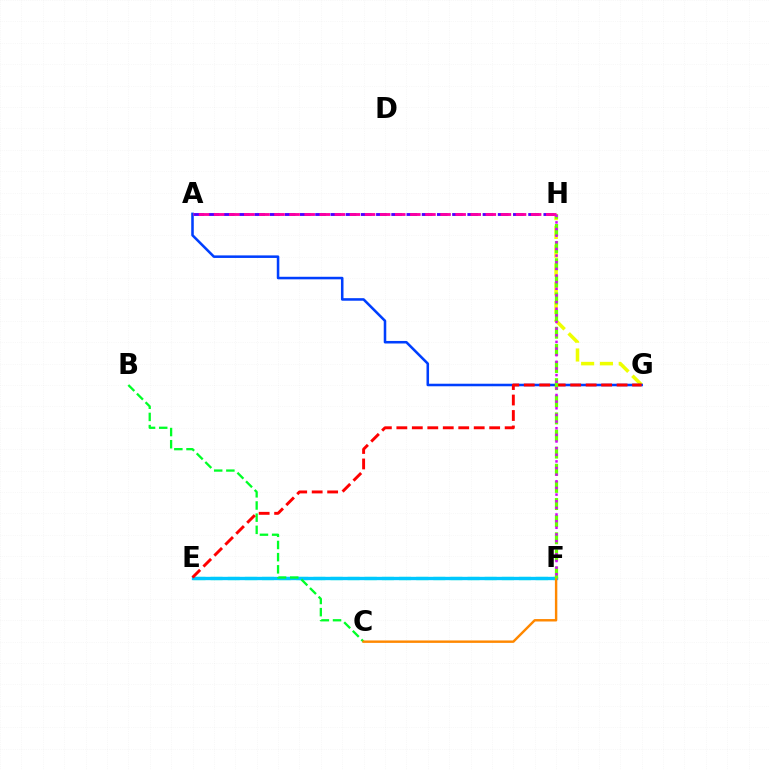{('G', 'H'): [{'color': '#eeff00', 'line_style': 'dashed', 'thickness': 2.55}], ('E', 'F'): [{'color': '#00ffaf', 'line_style': 'dashed', 'thickness': 2.33}, {'color': '#00c7ff', 'line_style': 'solid', 'thickness': 2.41}], ('B', 'C'): [{'color': '#00ff27', 'line_style': 'dashed', 'thickness': 1.65}], ('A', 'H'): [{'color': '#4f00ff', 'line_style': 'dashed', 'thickness': 2.07}, {'color': '#ff00a0', 'line_style': 'dashed', 'thickness': 2.05}], ('A', 'G'): [{'color': '#003fff', 'line_style': 'solid', 'thickness': 1.83}], ('E', 'G'): [{'color': '#ff0000', 'line_style': 'dashed', 'thickness': 2.1}], ('C', 'F'): [{'color': '#ff8800', 'line_style': 'solid', 'thickness': 1.74}], ('F', 'H'): [{'color': '#66ff00', 'line_style': 'dashed', 'thickness': 2.33}, {'color': '#d600ff', 'line_style': 'dotted', 'thickness': 1.8}]}